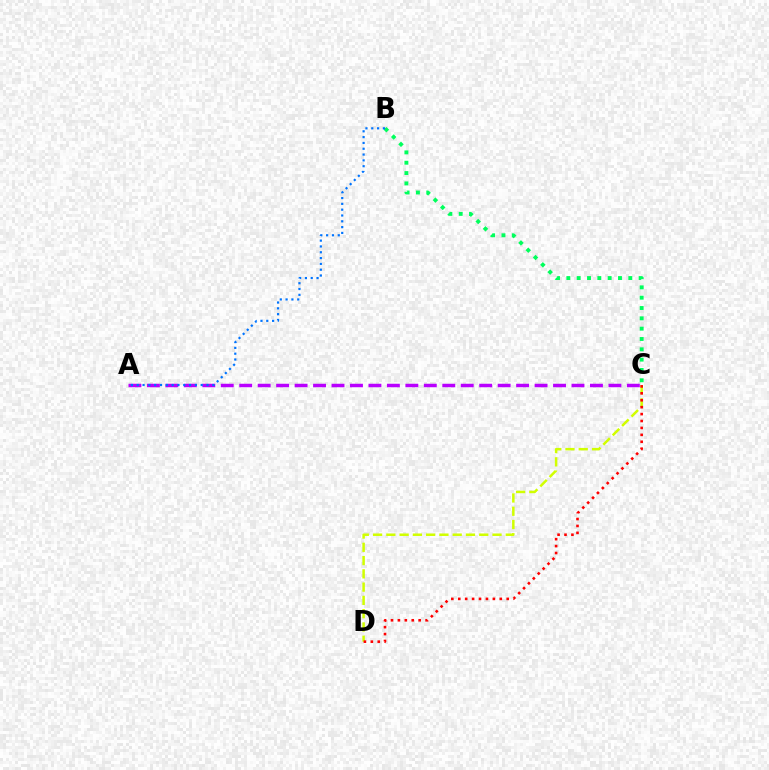{('A', 'C'): [{'color': '#b900ff', 'line_style': 'dashed', 'thickness': 2.51}], ('C', 'D'): [{'color': '#d1ff00', 'line_style': 'dashed', 'thickness': 1.8}, {'color': '#ff0000', 'line_style': 'dotted', 'thickness': 1.88}], ('B', 'C'): [{'color': '#00ff5c', 'line_style': 'dotted', 'thickness': 2.81}], ('A', 'B'): [{'color': '#0074ff', 'line_style': 'dotted', 'thickness': 1.58}]}